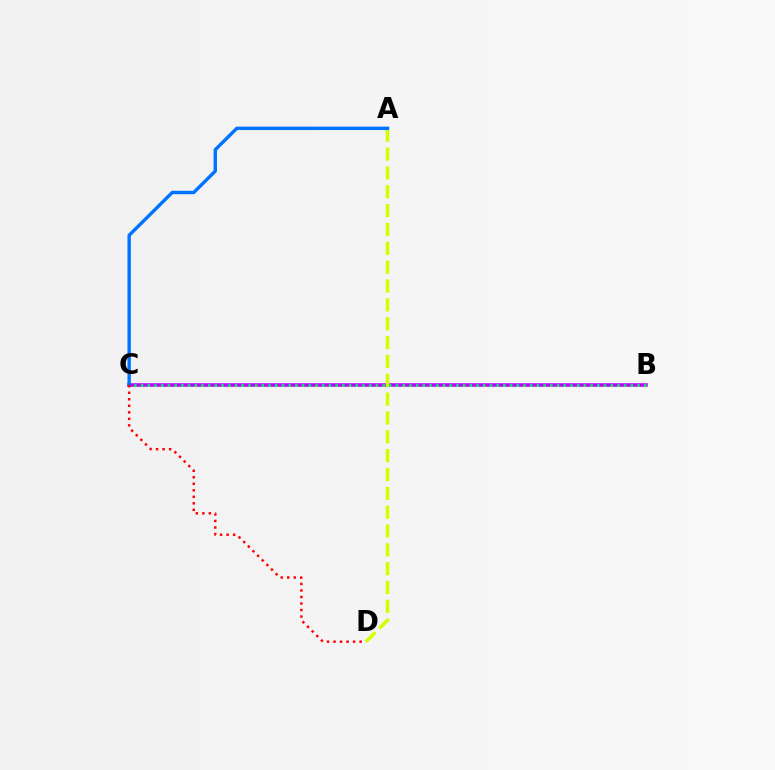{('B', 'C'): [{'color': '#b900ff', 'line_style': 'solid', 'thickness': 2.56}, {'color': '#00ff5c', 'line_style': 'dotted', 'thickness': 1.82}], ('A', 'D'): [{'color': '#d1ff00', 'line_style': 'dashed', 'thickness': 2.56}], ('A', 'C'): [{'color': '#0074ff', 'line_style': 'solid', 'thickness': 2.45}], ('C', 'D'): [{'color': '#ff0000', 'line_style': 'dotted', 'thickness': 1.77}]}